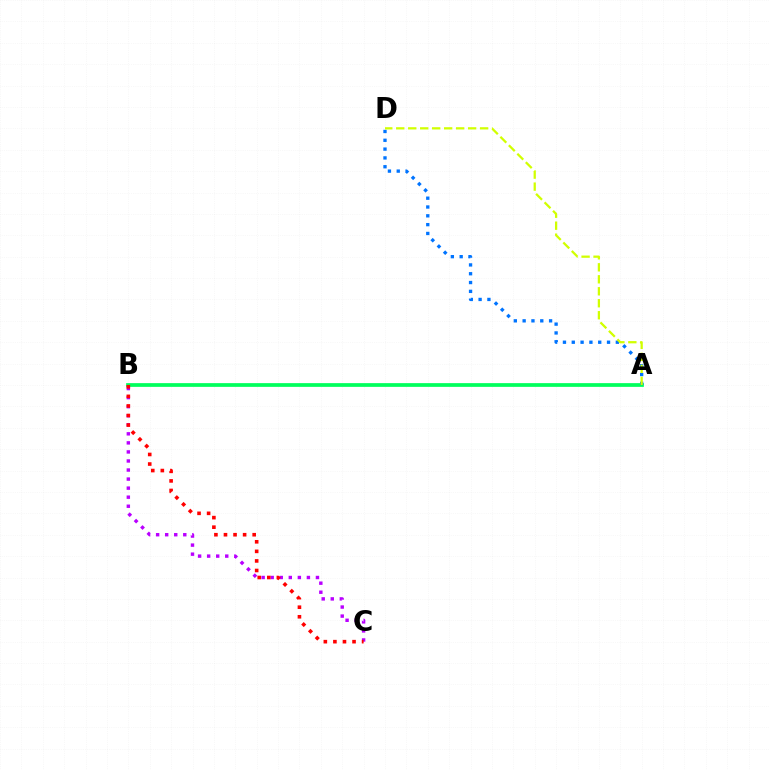{('B', 'C'): [{'color': '#b900ff', 'line_style': 'dotted', 'thickness': 2.46}, {'color': '#ff0000', 'line_style': 'dotted', 'thickness': 2.6}], ('A', 'B'): [{'color': '#00ff5c', 'line_style': 'solid', 'thickness': 2.68}], ('A', 'D'): [{'color': '#0074ff', 'line_style': 'dotted', 'thickness': 2.4}, {'color': '#d1ff00', 'line_style': 'dashed', 'thickness': 1.63}]}